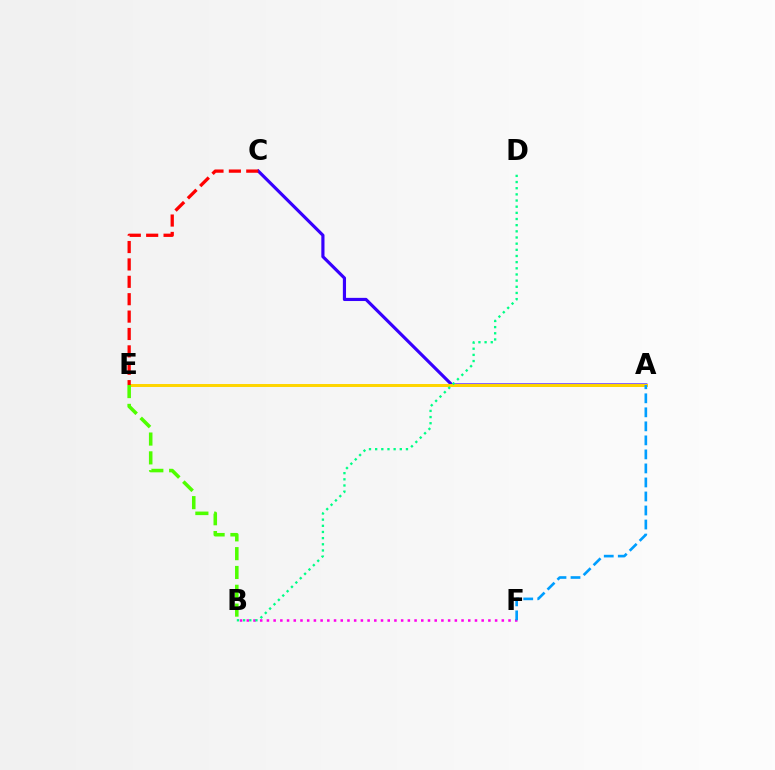{('A', 'C'): [{'color': '#3700ff', 'line_style': 'solid', 'thickness': 2.28}], ('A', 'E'): [{'color': '#ffd500', 'line_style': 'solid', 'thickness': 2.14}], ('B', 'F'): [{'color': '#ff00ed', 'line_style': 'dotted', 'thickness': 1.82}], ('A', 'F'): [{'color': '#009eff', 'line_style': 'dashed', 'thickness': 1.91}], ('B', 'D'): [{'color': '#00ff86', 'line_style': 'dotted', 'thickness': 1.67}], ('B', 'E'): [{'color': '#4fff00', 'line_style': 'dashed', 'thickness': 2.56}], ('C', 'E'): [{'color': '#ff0000', 'line_style': 'dashed', 'thickness': 2.36}]}